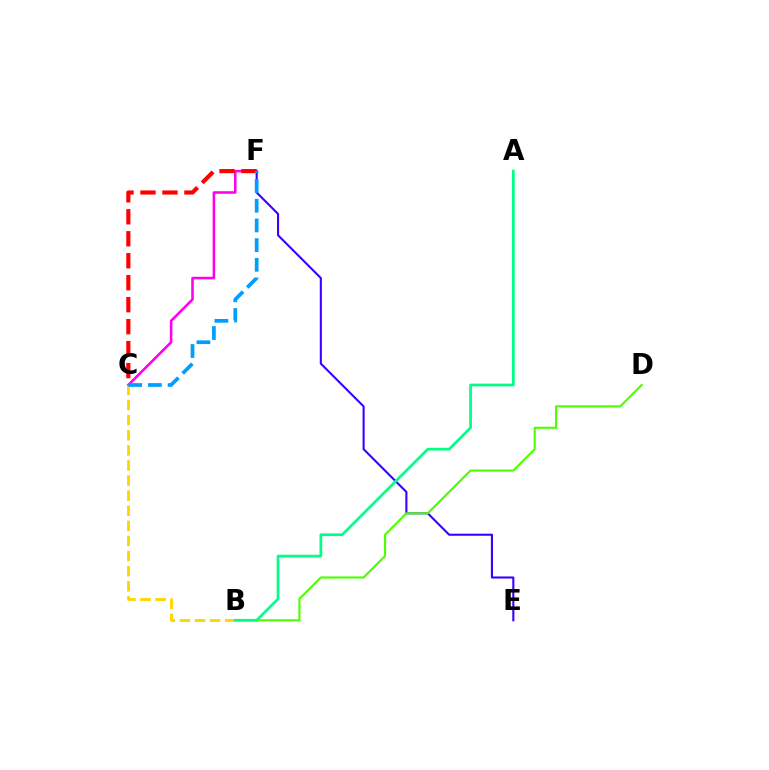{('E', 'F'): [{'color': '#3700ff', 'line_style': 'solid', 'thickness': 1.5}], ('C', 'F'): [{'color': '#ff00ed', 'line_style': 'solid', 'thickness': 1.84}, {'color': '#ff0000', 'line_style': 'dashed', 'thickness': 2.99}, {'color': '#009eff', 'line_style': 'dashed', 'thickness': 2.67}], ('B', 'D'): [{'color': '#4fff00', 'line_style': 'solid', 'thickness': 1.55}], ('B', 'C'): [{'color': '#ffd500', 'line_style': 'dashed', 'thickness': 2.05}], ('A', 'B'): [{'color': '#00ff86', 'line_style': 'solid', 'thickness': 1.96}]}